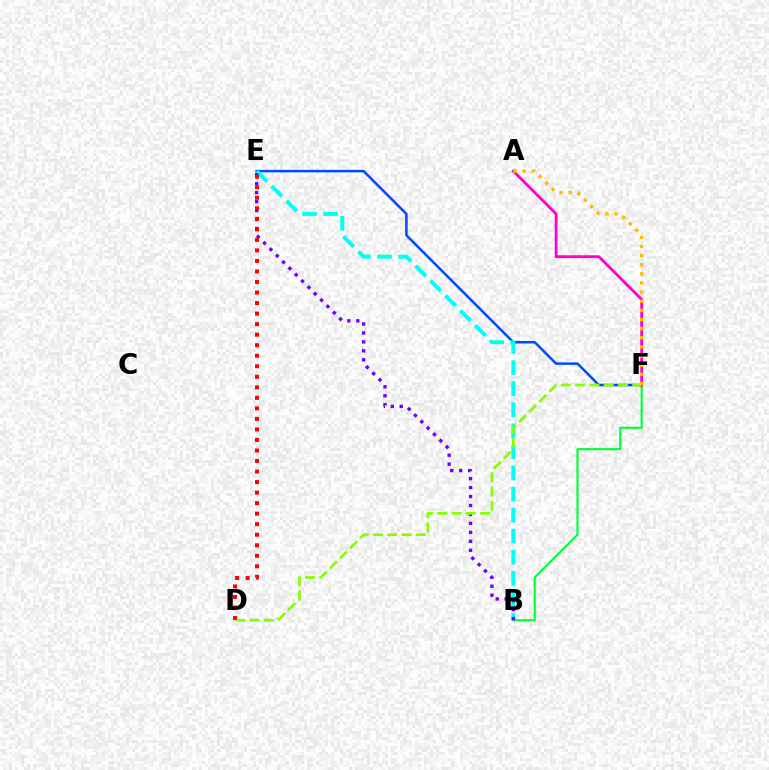{('B', 'F'): [{'color': '#00ff39', 'line_style': 'solid', 'thickness': 1.54}], ('E', 'F'): [{'color': '#004bff', 'line_style': 'solid', 'thickness': 1.81}], ('B', 'E'): [{'color': '#00fff6', 'line_style': 'dashed', 'thickness': 2.86}, {'color': '#7200ff', 'line_style': 'dotted', 'thickness': 2.43}], ('A', 'F'): [{'color': '#ff00cf', 'line_style': 'solid', 'thickness': 2.02}, {'color': '#ffbd00', 'line_style': 'dotted', 'thickness': 2.48}], ('D', 'F'): [{'color': '#84ff00', 'line_style': 'dashed', 'thickness': 1.94}], ('D', 'E'): [{'color': '#ff0000', 'line_style': 'dotted', 'thickness': 2.86}]}